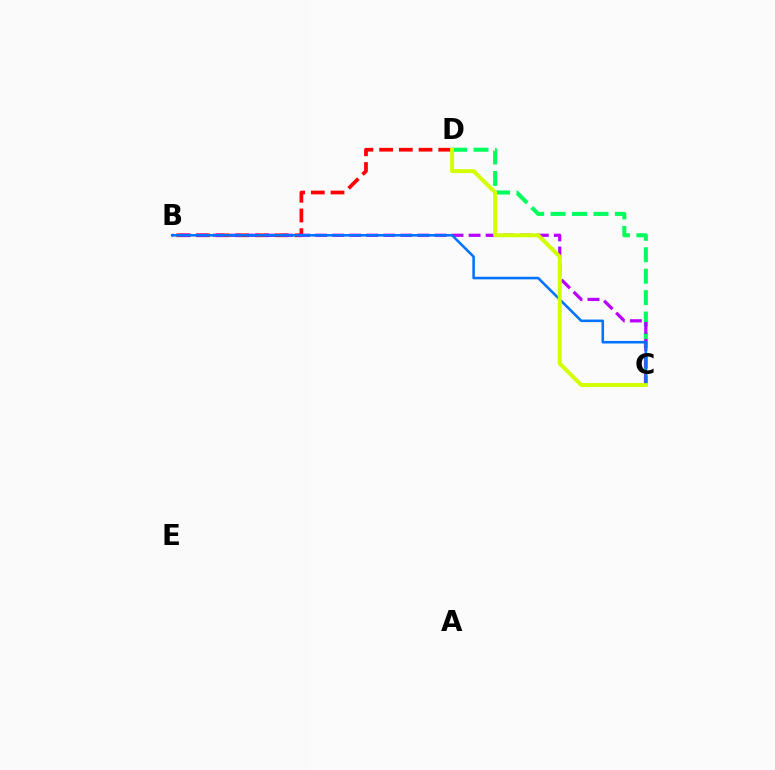{('C', 'D'): [{'color': '#00ff5c', 'line_style': 'dashed', 'thickness': 2.91}, {'color': '#d1ff00', 'line_style': 'solid', 'thickness': 2.82}], ('B', 'D'): [{'color': '#ff0000', 'line_style': 'dashed', 'thickness': 2.68}], ('B', 'C'): [{'color': '#b900ff', 'line_style': 'dashed', 'thickness': 2.32}, {'color': '#0074ff', 'line_style': 'solid', 'thickness': 1.85}]}